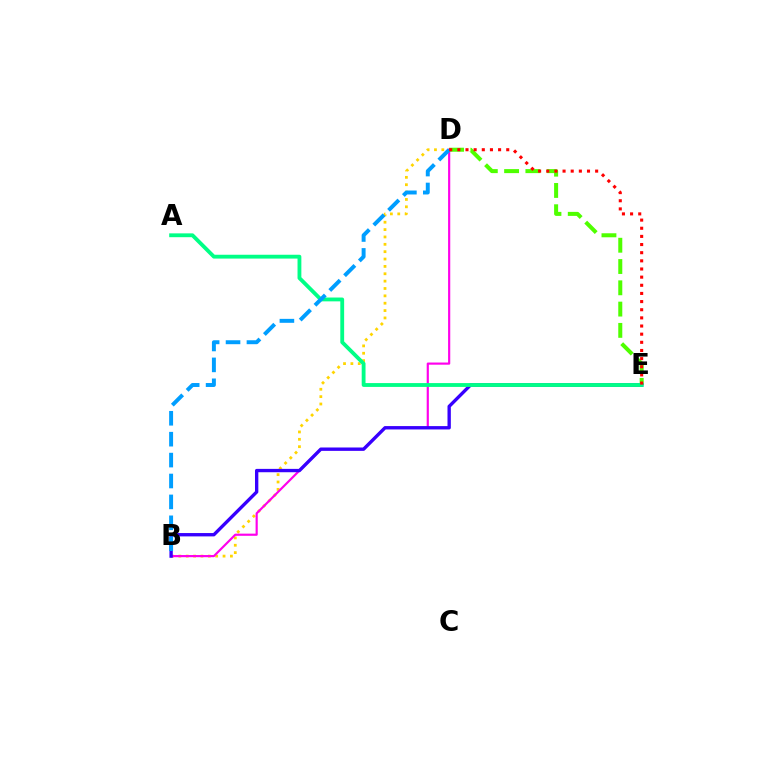{('B', 'D'): [{'color': '#ffd500', 'line_style': 'dotted', 'thickness': 2.0}, {'color': '#ff00ed', 'line_style': 'solid', 'thickness': 1.56}, {'color': '#009eff', 'line_style': 'dashed', 'thickness': 2.84}], ('D', 'E'): [{'color': '#4fff00', 'line_style': 'dashed', 'thickness': 2.89}, {'color': '#ff0000', 'line_style': 'dotted', 'thickness': 2.21}], ('B', 'E'): [{'color': '#3700ff', 'line_style': 'solid', 'thickness': 2.41}], ('A', 'E'): [{'color': '#00ff86', 'line_style': 'solid', 'thickness': 2.76}]}